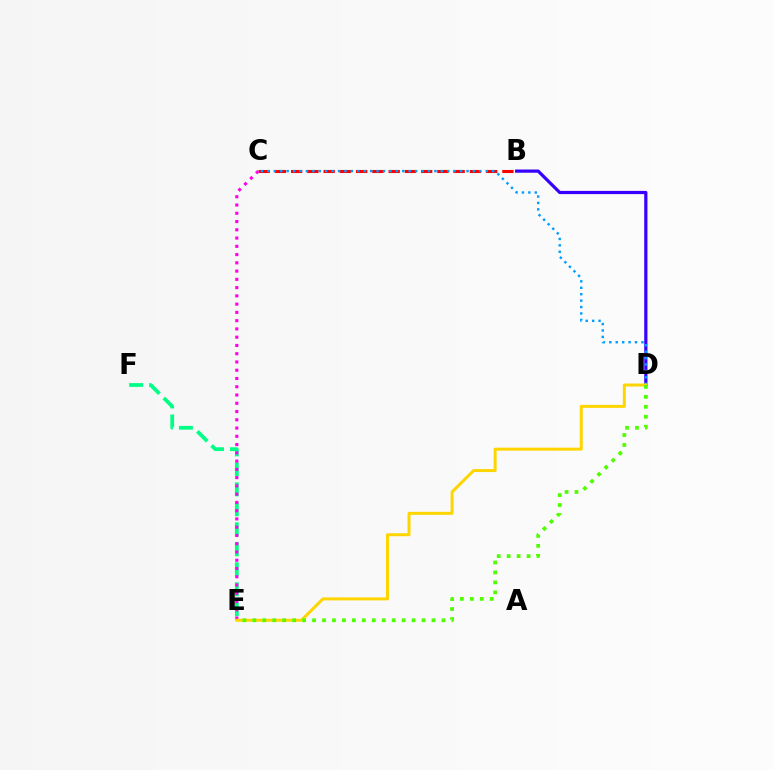{('E', 'F'): [{'color': '#00ff86', 'line_style': 'dashed', 'thickness': 2.71}], ('B', 'D'): [{'color': '#3700ff', 'line_style': 'solid', 'thickness': 2.31}], ('B', 'C'): [{'color': '#ff0000', 'line_style': 'dashed', 'thickness': 2.21}], ('C', 'D'): [{'color': '#009eff', 'line_style': 'dotted', 'thickness': 1.75}], ('C', 'E'): [{'color': '#ff00ed', 'line_style': 'dotted', 'thickness': 2.24}], ('D', 'E'): [{'color': '#ffd500', 'line_style': 'solid', 'thickness': 2.16}, {'color': '#4fff00', 'line_style': 'dotted', 'thickness': 2.7}]}